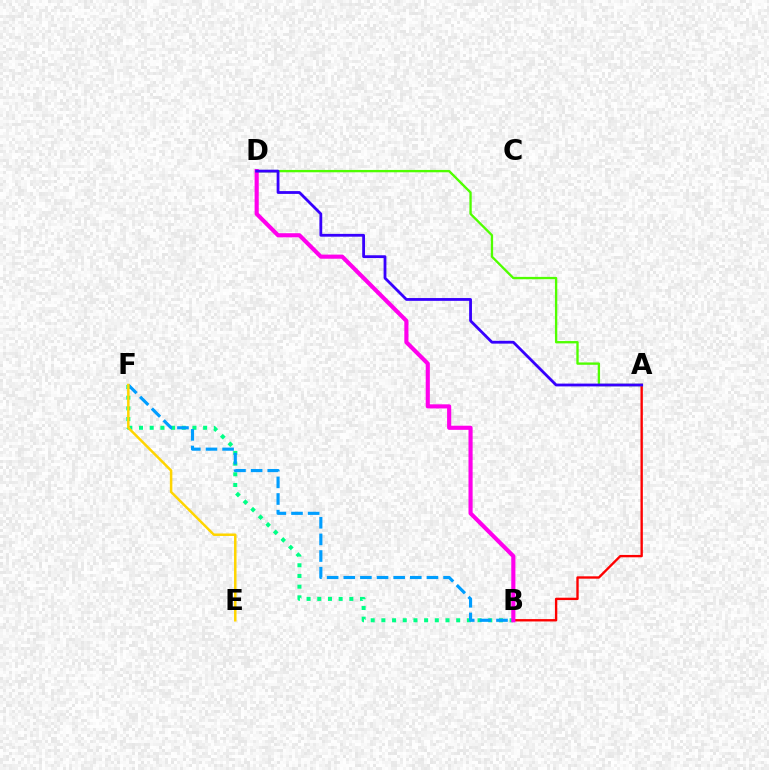{('A', 'B'): [{'color': '#ff0000', 'line_style': 'solid', 'thickness': 1.7}], ('A', 'D'): [{'color': '#4fff00', 'line_style': 'solid', 'thickness': 1.68}, {'color': '#3700ff', 'line_style': 'solid', 'thickness': 2.02}], ('B', 'F'): [{'color': '#00ff86', 'line_style': 'dotted', 'thickness': 2.9}, {'color': '#009eff', 'line_style': 'dashed', 'thickness': 2.26}], ('E', 'F'): [{'color': '#ffd500', 'line_style': 'solid', 'thickness': 1.8}], ('B', 'D'): [{'color': '#ff00ed', 'line_style': 'solid', 'thickness': 2.97}]}